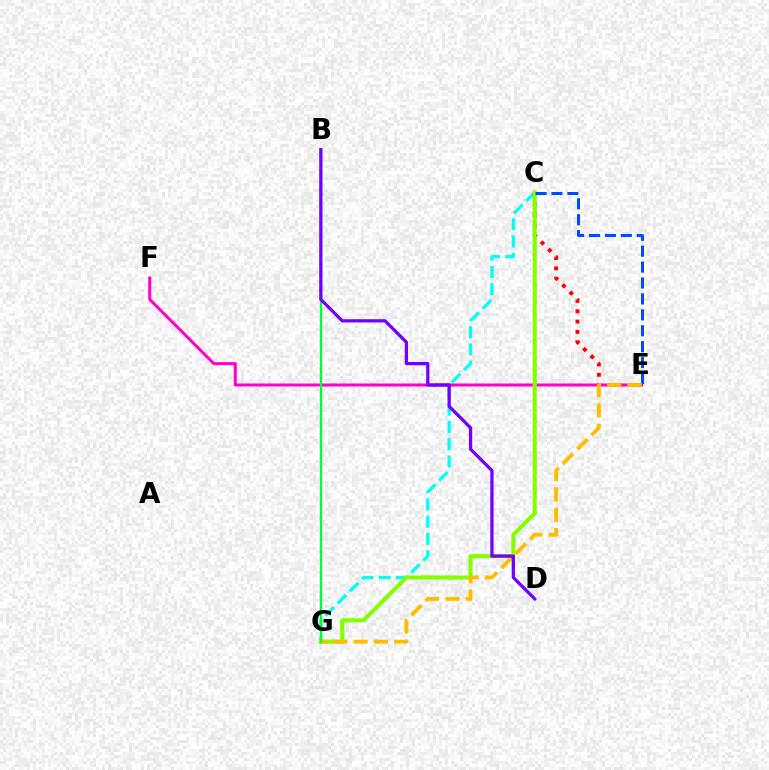{('C', 'G'): [{'color': '#00fff6', 'line_style': 'dashed', 'thickness': 2.35}, {'color': '#84ff00', 'line_style': 'solid', 'thickness': 2.94}], ('C', 'E'): [{'color': '#ff0000', 'line_style': 'dotted', 'thickness': 2.81}, {'color': '#004bff', 'line_style': 'dashed', 'thickness': 2.16}], ('E', 'F'): [{'color': '#ff00cf', 'line_style': 'solid', 'thickness': 2.17}], ('E', 'G'): [{'color': '#ffbd00', 'line_style': 'dashed', 'thickness': 2.76}], ('B', 'G'): [{'color': '#00ff39', 'line_style': 'solid', 'thickness': 1.68}], ('B', 'D'): [{'color': '#7200ff', 'line_style': 'solid', 'thickness': 2.34}]}